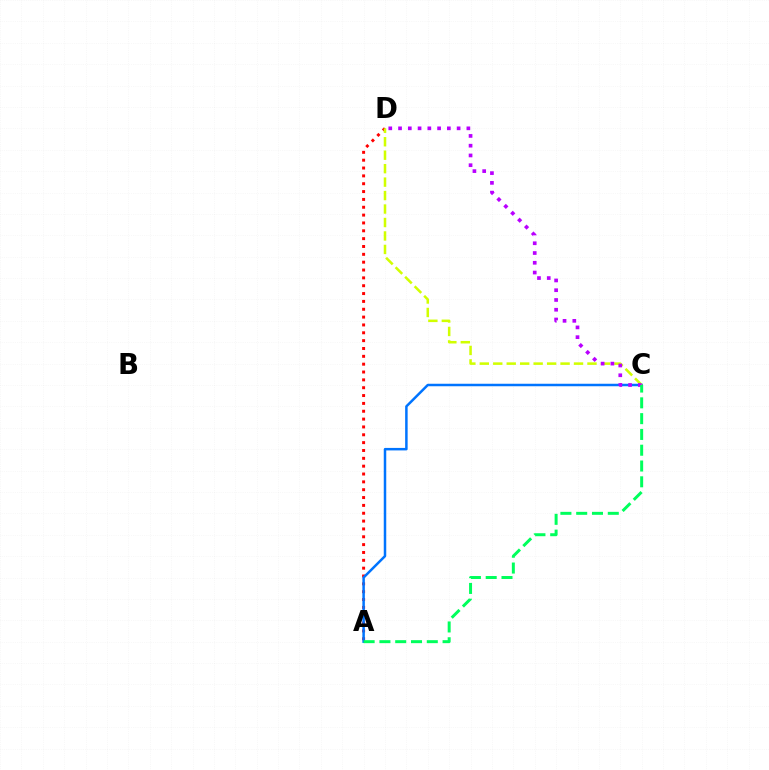{('A', 'D'): [{'color': '#ff0000', 'line_style': 'dotted', 'thickness': 2.13}], ('A', 'C'): [{'color': '#0074ff', 'line_style': 'solid', 'thickness': 1.8}, {'color': '#00ff5c', 'line_style': 'dashed', 'thickness': 2.15}], ('C', 'D'): [{'color': '#d1ff00', 'line_style': 'dashed', 'thickness': 1.83}, {'color': '#b900ff', 'line_style': 'dotted', 'thickness': 2.65}]}